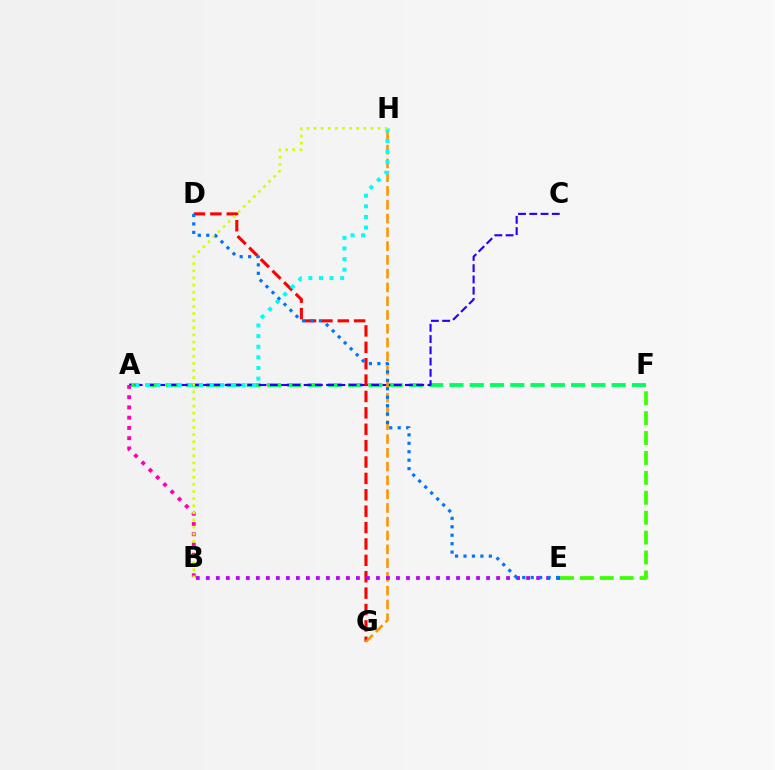{('A', 'F'): [{'color': '#00ff5c', 'line_style': 'dashed', 'thickness': 2.75}], ('A', 'C'): [{'color': '#2500ff', 'line_style': 'dashed', 'thickness': 1.53}], ('D', 'G'): [{'color': '#ff0000', 'line_style': 'dashed', 'thickness': 2.23}], ('G', 'H'): [{'color': '#ff9400', 'line_style': 'dashed', 'thickness': 1.87}], ('A', 'B'): [{'color': '#ff00ac', 'line_style': 'dotted', 'thickness': 2.78}], ('B', 'E'): [{'color': '#b900ff', 'line_style': 'dotted', 'thickness': 2.72}], ('A', 'H'): [{'color': '#00fff6', 'line_style': 'dotted', 'thickness': 2.88}], ('B', 'H'): [{'color': '#d1ff00', 'line_style': 'dotted', 'thickness': 1.93}], ('E', 'F'): [{'color': '#3dff00', 'line_style': 'dashed', 'thickness': 2.7}], ('D', 'E'): [{'color': '#0074ff', 'line_style': 'dotted', 'thickness': 2.3}]}